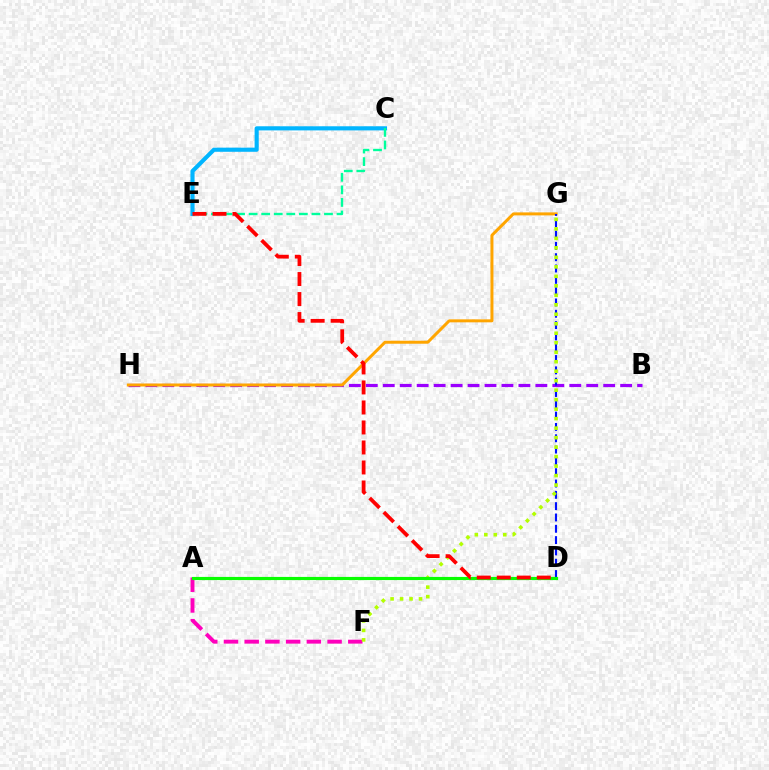{('A', 'F'): [{'color': '#ff00bd', 'line_style': 'dashed', 'thickness': 2.81}], ('B', 'H'): [{'color': '#9b00ff', 'line_style': 'dashed', 'thickness': 2.3}], ('G', 'H'): [{'color': '#ffa500', 'line_style': 'solid', 'thickness': 2.16}], ('C', 'E'): [{'color': '#00b5ff', 'line_style': 'solid', 'thickness': 2.97}, {'color': '#00ff9d', 'line_style': 'dashed', 'thickness': 1.71}], ('D', 'G'): [{'color': '#0010ff', 'line_style': 'dashed', 'thickness': 1.54}], ('F', 'G'): [{'color': '#b3ff00', 'line_style': 'dotted', 'thickness': 2.58}], ('A', 'D'): [{'color': '#08ff00', 'line_style': 'solid', 'thickness': 2.27}], ('D', 'E'): [{'color': '#ff0000', 'line_style': 'dashed', 'thickness': 2.72}]}